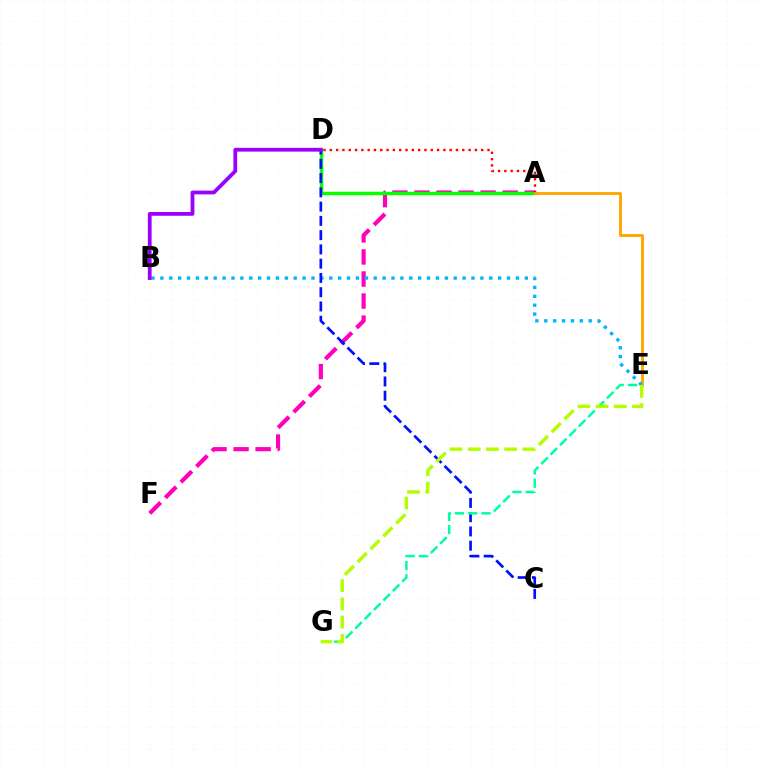{('A', 'F'): [{'color': '#ff00bd', 'line_style': 'dashed', 'thickness': 3.0}], ('A', 'D'): [{'color': '#08ff00', 'line_style': 'solid', 'thickness': 2.51}, {'color': '#ff0000', 'line_style': 'dotted', 'thickness': 1.71}], ('A', 'E'): [{'color': '#ffa500', 'line_style': 'solid', 'thickness': 2.07}], ('B', 'E'): [{'color': '#00b5ff', 'line_style': 'dotted', 'thickness': 2.42}], ('C', 'D'): [{'color': '#0010ff', 'line_style': 'dashed', 'thickness': 1.94}], ('E', 'G'): [{'color': '#00ff9d', 'line_style': 'dashed', 'thickness': 1.8}, {'color': '#b3ff00', 'line_style': 'dashed', 'thickness': 2.47}], ('B', 'D'): [{'color': '#9b00ff', 'line_style': 'solid', 'thickness': 2.73}]}